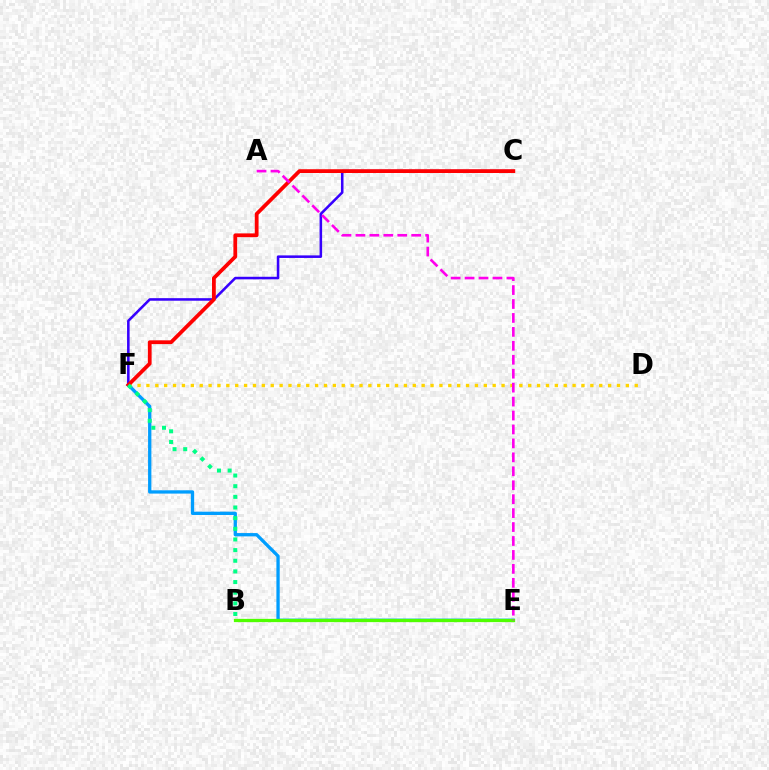{('E', 'F'): [{'color': '#009eff', 'line_style': 'solid', 'thickness': 2.38}], ('C', 'F'): [{'color': '#3700ff', 'line_style': 'solid', 'thickness': 1.84}, {'color': '#ff0000', 'line_style': 'solid', 'thickness': 2.72}], ('D', 'F'): [{'color': '#ffd500', 'line_style': 'dotted', 'thickness': 2.41}], ('B', 'F'): [{'color': '#00ff86', 'line_style': 'dotted', 'thickness': 2.89}], ('B', 'E'): [{'color': '#4fff00', 'line_style': 'solid', 'thickness': 2.35}], ('A', 'E'): [{'color': '#ff00ed', 'line_style': 'dashed', 'thickness': 1.89}]}